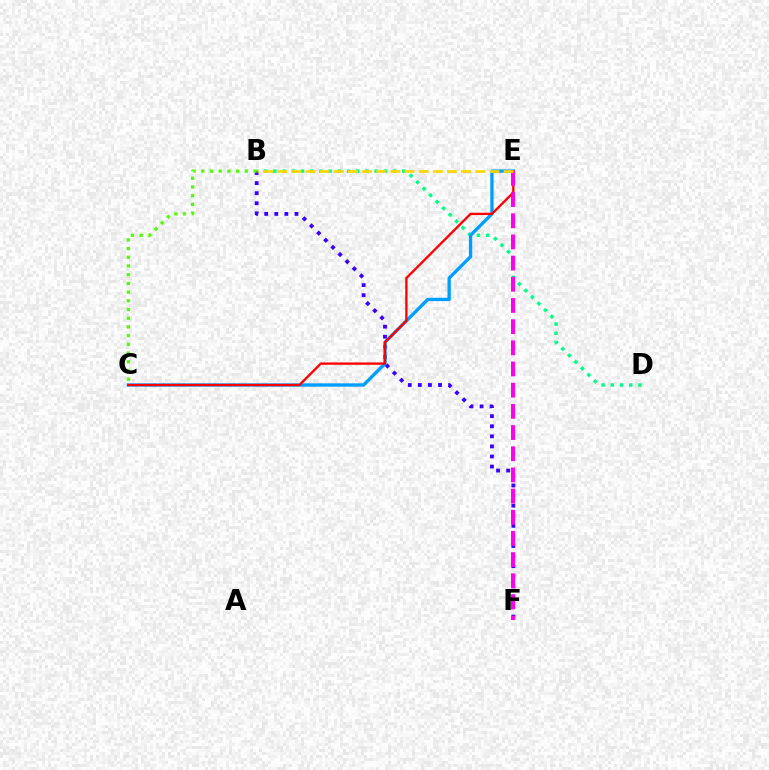{('B', 'D'): [{'color': '#00ff86', 'line_style': 'dotted', 'thickness': 2.5}], ('B', 'F'): [{'color': '#3700ff', 'line_style': 'dotted', 'thickness': 2.74}], ('B', 'C'): [{'color': '#4fff00', 'line_style': 'dotted', 'thickness': 2.37}], ('C', 'E'): [{'color': '#009eff', 'line_style': 'solid', 'thickness': 2.39}, {'color': '#ff0000', 'line_style': 'solid', 'thickness': 1.67}], ('E', 'F'): [{'color': '#ff00ed', 'line_style': 'dashed', 'thickness': 2.88}], ('B', 'E'): [{'color': '#ffd500', 'line_style': 'dashed', 'thickness': 1.92}]}